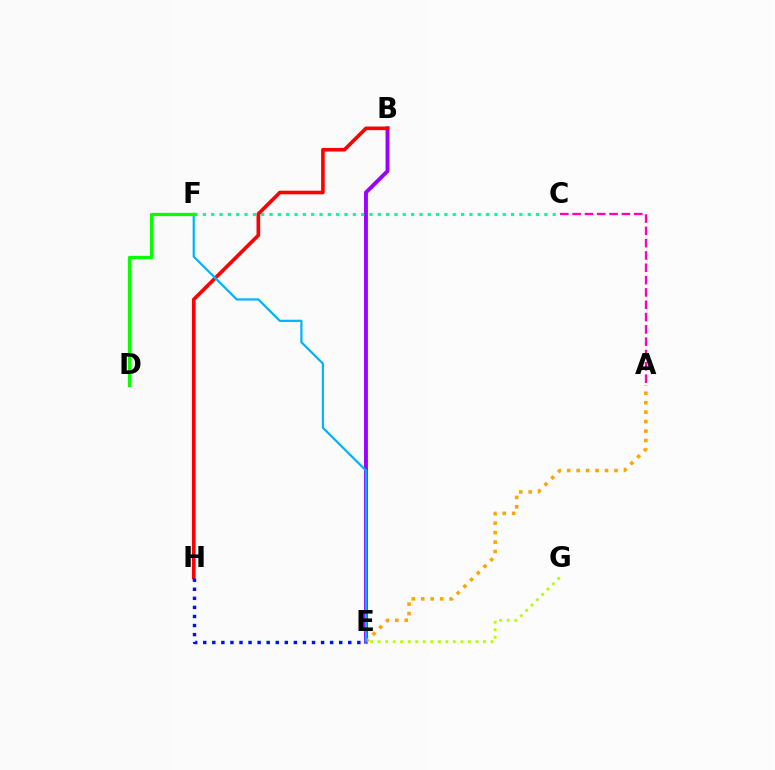{('E', 'G'): [{'color': '#b3ff00', 'line_style': 'dotted', 'thickness': 2.04}], ('B', 'E'): [{'color': '#9b00ff', 'line_style': 'solid', 'thickness': 2.8}], ('A', 'E'): [{'color': '#ffa500', 'line_style': 'dotted', 'thickness': 2.57}], ('C', 'F'): [{'color': '#00ff9d', 'line_style': 'dotted', 'thickness': 2.26}], ('B', 'H'): [{'color': '#ff0000', 'line_style': 'solid', 'thickness': 2.61}], ('E', 'F'): [{'color': '#00b5ff', 'line_style': 'solid', 'thickness': 1.61}], ('E', 'H'): [{'color': '#0010ff', 'line_style': 'dotted', 'thickness': 2.46}], ('D', 'F'): [{'color': '#08ff00', 'line_style': 'solid', 'thickness': 2.35}], ('A', 'C'): [{'color': '#ff00bd', 'line_style': 'dashed', 'thickness': 1.67}]}